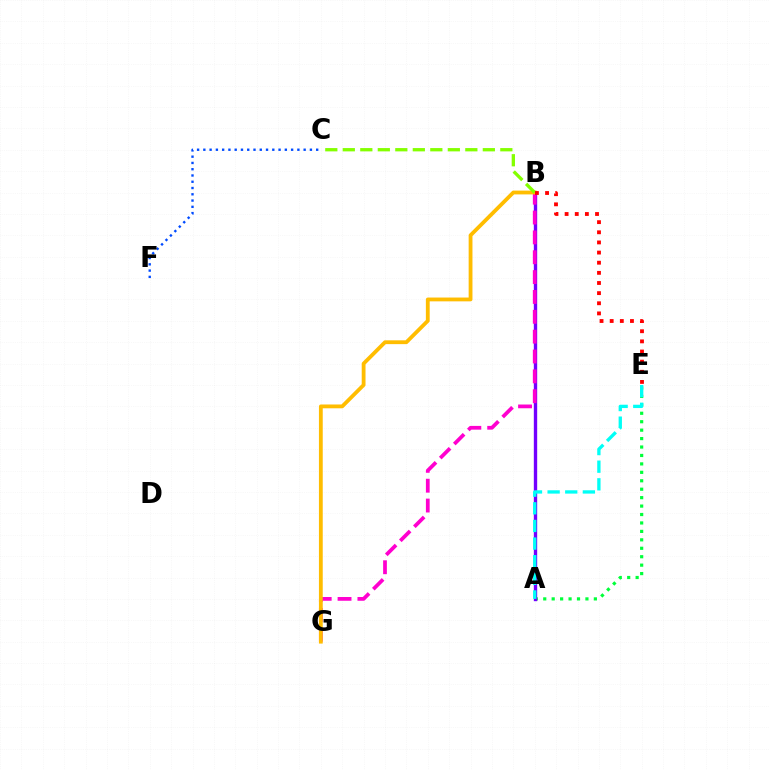{('A', 'E'): [{'color': '#00ff39', 'line_style': 'dotted', 'thickness': 2.29}, {'color': '#00fff6', 'line_style': 'dashed', 'thickness': 2.4}], ('A', 'B'): [{'color': '#7200ff', 'line_style': 'solid', 'thickness': 2.42}], ('B', 'G'): [{'color': '#ff00cf', 'line_style': 'dashed', 'thickness': 2.7}, {'color': '#ffbd00', 'line_style': 'solid', 'thickness': 2.74}], ('B', 'C'): [{'color': '#84ff00', 'line_style': 'dashed', 'thickness': 2.38}], ('C', 'F'): [{'color': '#004bff', 'line_style': 'dotted', 'thickness': 1.7}], ('B', 'E'): [{'color': '#ff0000', 'line_style': 'dotted', 'thickness': 2.75}]}